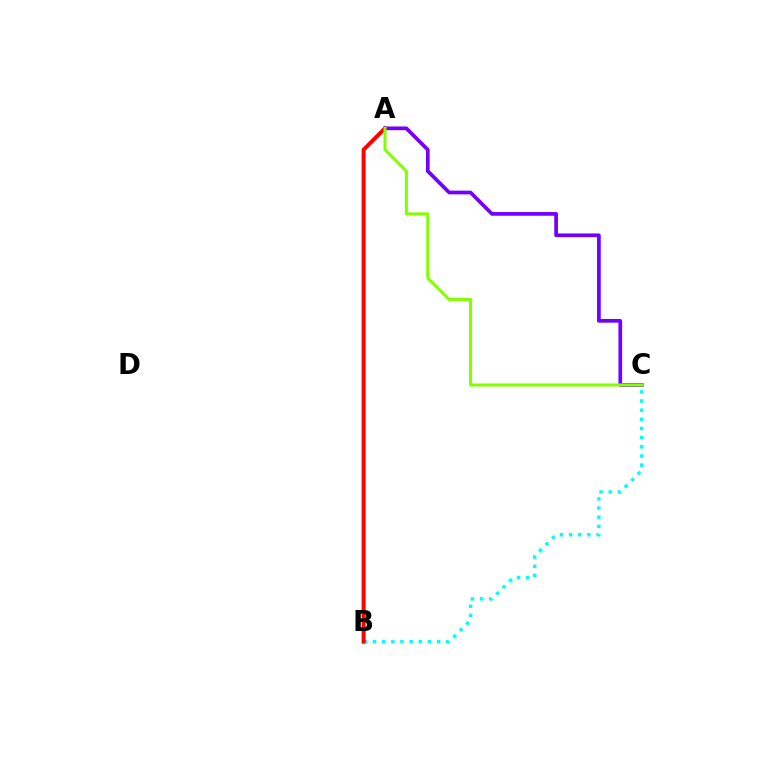{('B', 'C'): [{'color': '#00fff6', 'line_style': 'dotted', 'thickness': 2.49}], ('A', 'B'): [{'color': '#ff0000', 'line_style': 'solid', 'thickness': 2.88}], ('A', 'C'): [{'color': '#7200ff', 'line_style': 'solid', 'thickness': 2.67}, {'color': '#84ff00', 'line_style': 'solid', 'thickness': 2.19}]}